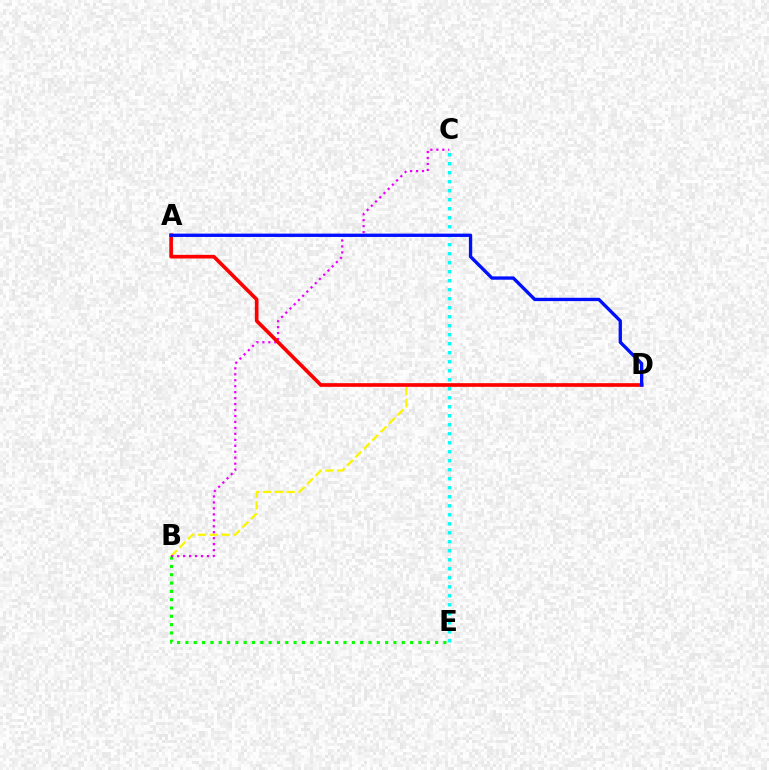{('B', 'E'): [{'color': '#08ff00', 'line_style': 'dotted', 'thickness': 2.26}], ('B', 'D'): [{'color': '#fcf500', 'line_style': 'dashed', 'thickness': 1.61}], ('B', 'C'): [{'color': '#ee00ff', 'line_style': 'dotted', 'thickness': 1.62}], ('A', 'D'): [{'color': '#ff0000', 'line_style': 'solid', 'thickness': 2.64}, {'color': '#0010ff', 'line_style': 'solid', 'thickness': 2.39}], ('C', 'E'): [{'color': '#00fff6', 'line_style': 'dotted', 'thickness': 2.45}]}